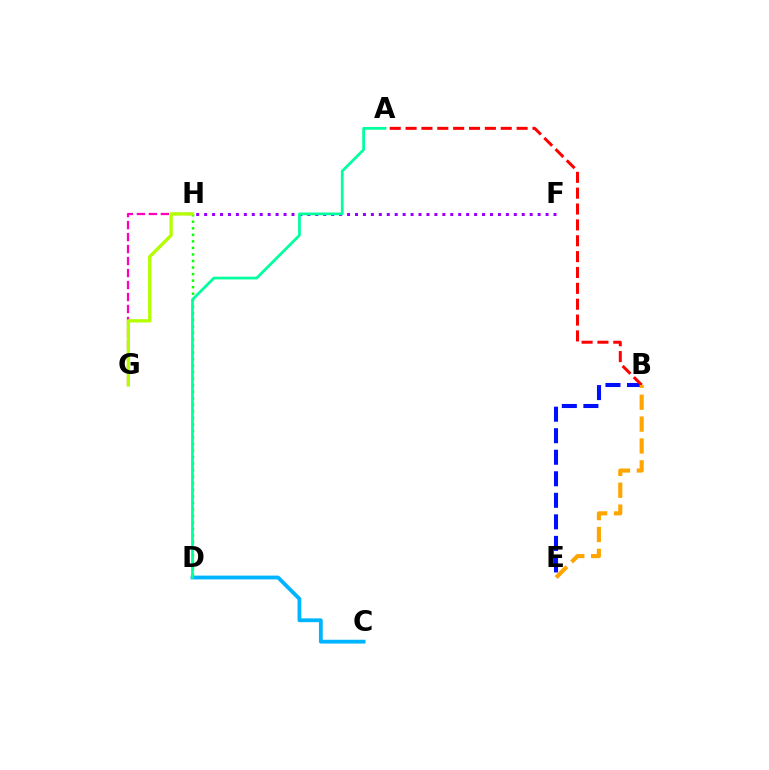{('C', 'D'): [{'color': '#00b5ff', 'line_style': 'solid', 'thickness': 2.74}], ('D', 'H'): [{'color': '#08ff00', 'line_style': 'dotted', 'thickness': 1.78}], ('G', 'H'): [{'color': '#ff00bd', 'line_style': 'dashed', 'thickness': 1.63}, {'color': '#b3ff00', 'line_style': 'solid', 'thickness': 2.36}], ('B', 'E'): [{'color': '#0010ff', 'line_style': 'dashed', 'thickness': 2.93}, {'color': '#ffa500', 'line_style': 'dashed', 'thickness': 2.97}], ('A', 'B'): [{'color': '#ff0000', 'line_style': 'dashed', 'thickness': 2.15}], ('F', 'H'): [{'color': '#9b00ff', 'line_style': 'dotted', 'thickness': 2.16}], ('A', 'D'): [{'color': '#00ff9d', 'line_style': 'solid', 'thickness': 1.98}]}